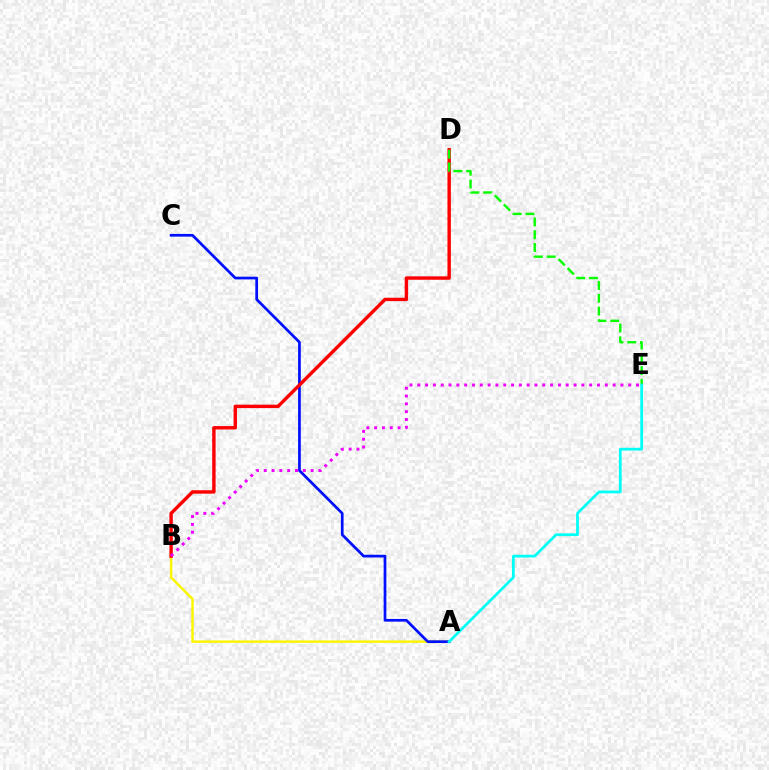{('A', 'B'): [{'color': '#fcf500', 'line_style': 'solid', 'thickness': 1.77}], ('A', 'C'): [{'color': '#0010ff', 'line_style': 'solid', 'thickness': 1.96}], ('B', 'D'): [{'color': '#ff0000', 'line_style': 'solid', 'thickness': 2.46}], ('D', 'E'): [{'color': '#08ff00', 'line_style': 'dashed', 'thickness': 1.74}], ('B', 'E'): [{'color': '#ee00ff', 'line_style': 'dotted', 'thickness': 2.12}], ('A', 'E'): [{'color': '#00fff6', 'line_style': 'solid', 'thickness': 1.98}]}